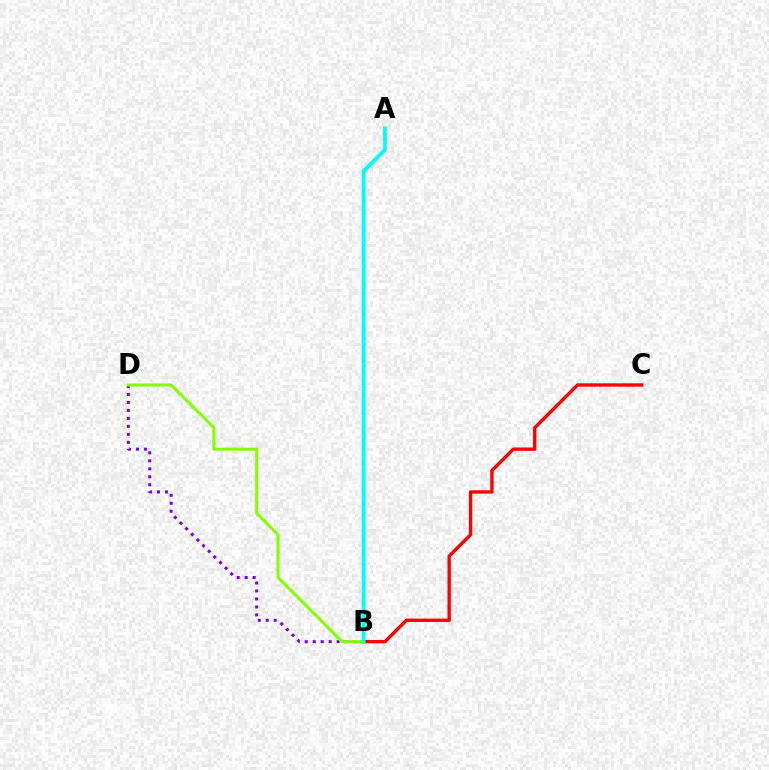{('B', 'C'): [{'color': '#ff0000', 'line_style': 'solid', 'thickness': 2.42}], ('B', 'D'): [{'color': '#7200ff', 'line_style': 'dotted', 'thickness': 2.17}, {'color': '#84ff00', 'line_style': 'solid', 'thickness': 2.19}], ('A', 'B'): [{'color': '#00fff6', 'line_style': 'solid', 'thickness': 2.77}]}